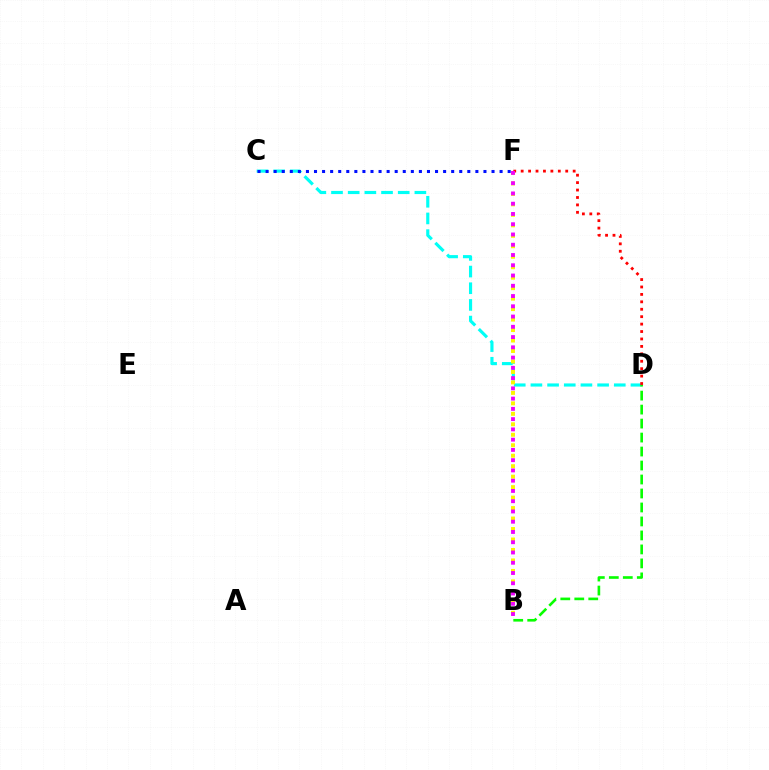{('C', 'D'): [{'color': '#00fff6', 'line_style': 'dashed', 'thickness': 2.27}], ('D', 'F'): [{'color': '#ff0000', 'line_style': 'dotted', 'thickness': 2.02}], ('B', 'F'): [{'color': '#fcf500', 'line_style': 'dotted', 'thickness': 2.85}, {'color': '#ee00ff', 'line_style': 'dotted', 'thickness': 2.79}], ('C', 'F'): [{'color': '#0010ff', 'line_style': 'dotted', 'thickness': 2.19}], ('B', 'D'): [{'color': '#08ff00', 'line_style': 'dashed', 'thickness': 1.9}]}